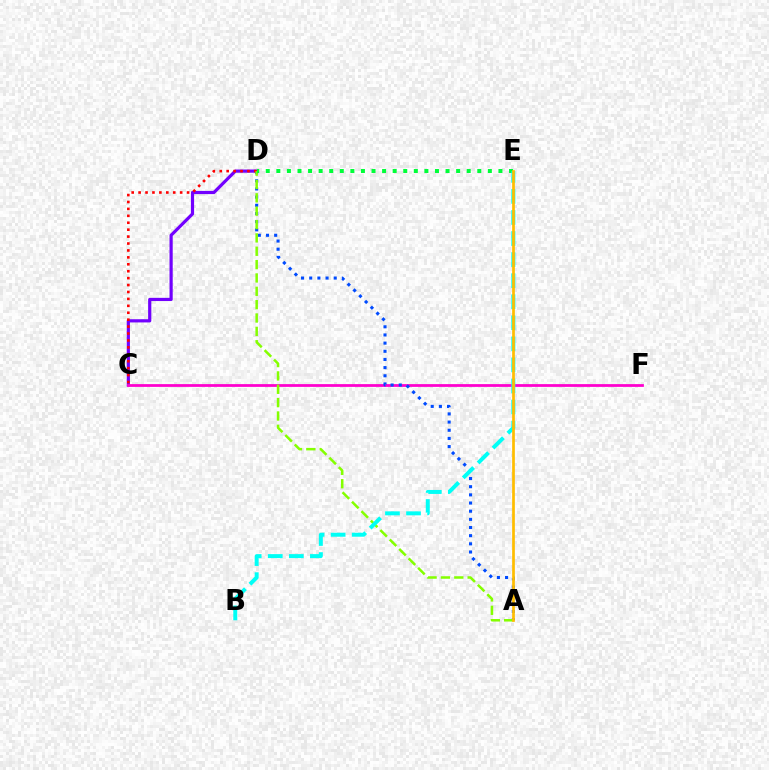{('C', 'D'): [{'color': '#7200ff', 'line_style': 'solid', 'thickness': 2.3}, {'color': '#ff0000', 'line_style': 'dotted', 'thickness': 1.88}], ('C', 'F'): [{'color': '#ff00cf', 'line_style': 'solid', 'thickness': 1.99}], ('A', 'D'): [{'color': '#004bff', 'line_style': 'dotted', 'thickness': 2.22}, {'color': '#84ff00', 'line_style': 'dashed', 'thickness': 1.81}], ('D', 'E'): [{'color': '#00ff39', 'line_style': 'dotted', 'thickness': 2.87}], ('B', 'E'): [{'color': '#00fff6', 'line_style': 'dashed', 'thickness': 2.86}], ('A', 'E'): [{'color': '#ffbd00', 'line_style': 'solid', 'thickness': 1.95}]}